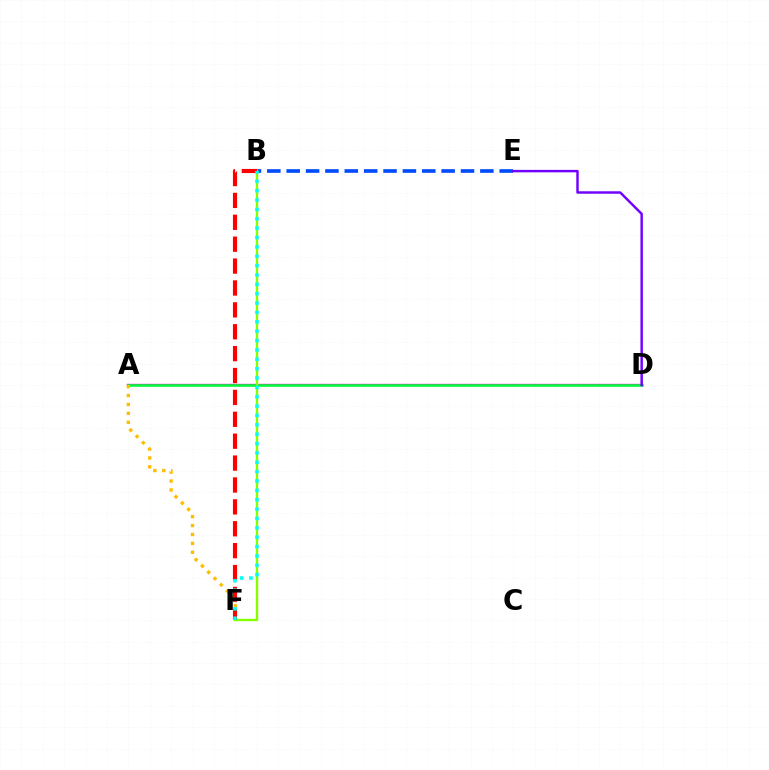{('A', 'D'): [{'color': '#ff00cf', 'line_style': 'solid', 'thickness': 1.67}, {'color': '#00ff39', 'line_style': 'solid', 'thickness': 1.87}], ('A', 'F'): [{'color': '#ffbd00', 'line_style': 'dotted', 'thickness': 2.42}], ('B', 'E'): [{'color': '#004bff', 'line_style': 'dashed', 'thickness': 2.63}], ('B', 'F'): [{'color': '#84ff00', 'line_style': 'solid', 'thickness': 1.72}, {'color': '#ff0000', 'line_style': 'dashed', 'thickness': 2.97}, {'color': '#00fff6', 'line_style': 'dotted', 'thickness': 2.54}], ('D', 'E'): [{'color': '#7200ff', 'line_style': 'solid', 'thickness': 1.77}]}